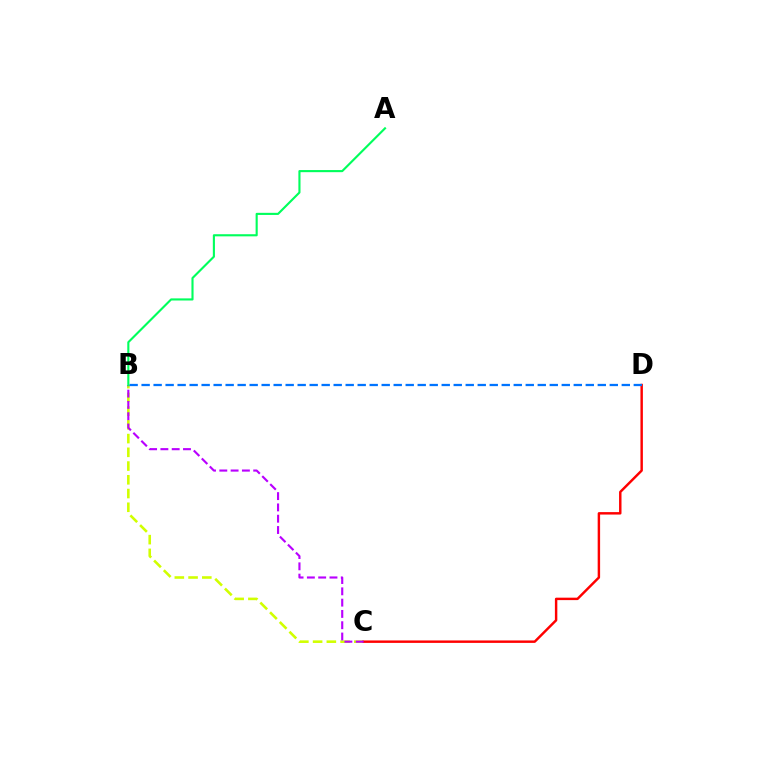{('B', 'C'): [{'color': '#d1ff00', 'line_style': 'dashed', 'thickness': 1.87}, {'color': '#b900ff', 'line_style': 'dashed', 'thickness': 1.53}], ('C', 'D'): [{'color': '#ff0000', 'line_style': 'solid', 'thickness': 1.76}], ('B', 'D'): [{'color': '#0074ff', 'line_style': 'dashed', 'thickness': 1.63}], ('A', 'B'): [{'color': '#00ff5c', 'line_style': 'solid', 'thickness': 1.53}]}